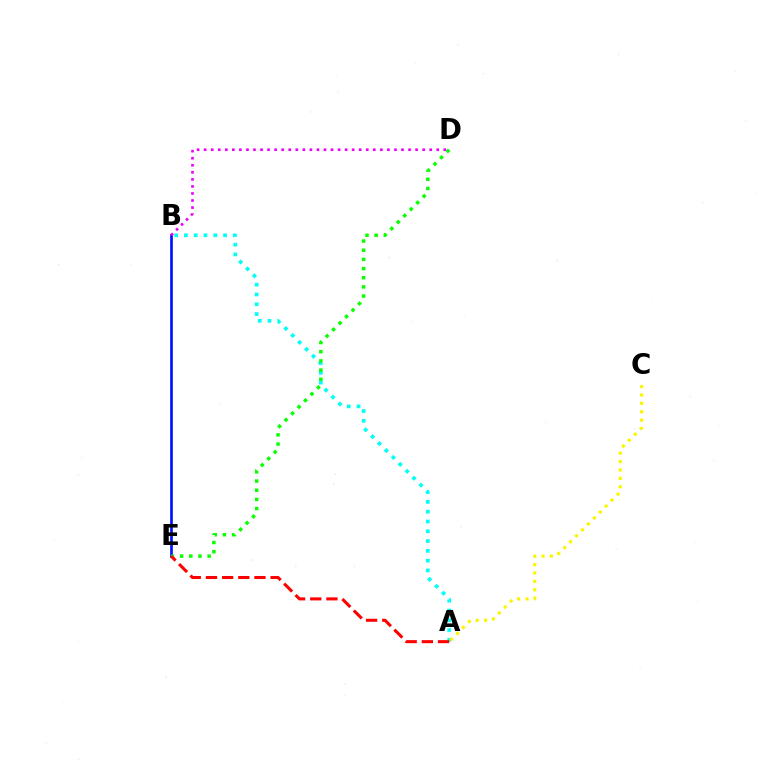{('B', 'E'): [{'color': '#0010ff', 'line_style': 'solid', 'thickness': 1.92}], ('A', 'B'): [{'color': '#00fff6', 'line_style': 'dotted', 'thickness': 2.66}], ('D', 'E'): [{'color': '#08ff00', 'line_style': 'dotted', 'thickness': 2.49}], ('B', 'D'): [{'color': '#ee00ff', 'line_style': 'dotted', 'thickness': 1.92}], ('A', 'C'): [{'color': '#fcf500', 'line_style': 'dotted', 'thickness': 2.28}], ('A', 'E'): [{'color': '#ff0000', 'line_style': 'dashed', 'thickness': 2.2}]}